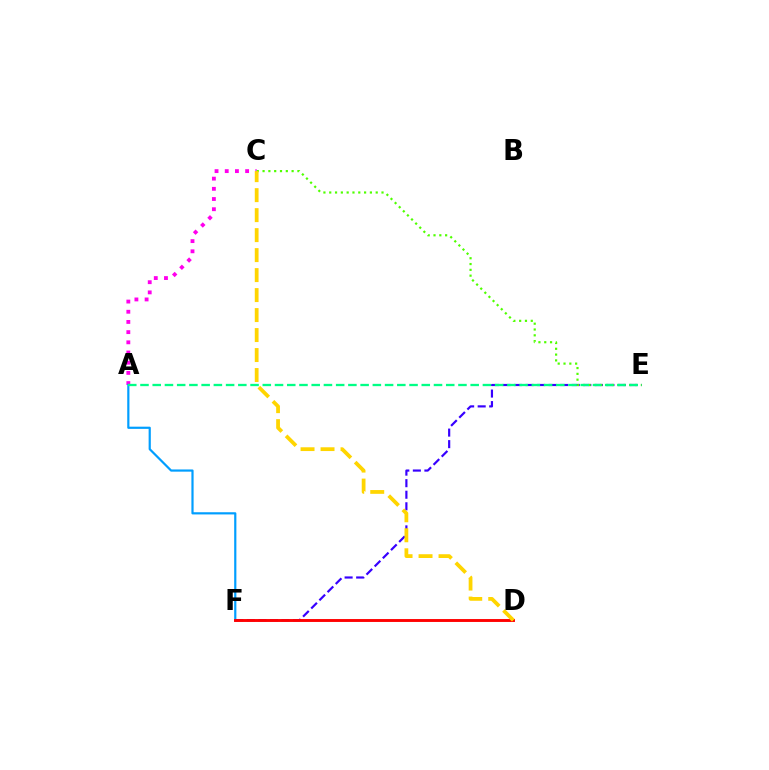{('A', 'C'): [{'color': '#ff00ed', 'line_style': 'dotted', 'thickness': 2.77}], ('A', 'F'): [{'color': '#009eff', 'line_style': 'solid', 'thickness': 1.58}], ('E', 'F'): [{'color': '#3700ff', 'line_style': 'dashed', 'thickness': 1.57}], ('D', 'F'): [{'color': '#ff0000', 'line_style': 'solid', 'thickness': 2.09}], ('C', 'E'): [{'color': '#4fff00', 'line_style': 'dotted', 'thickness': 1.58}], ('C', 'D'): [{'color': '#ffd500', 'line_style': 'dashed', 'thickness': 2.72}], ('A', 'E'): [{'color': '#00ff86', 'line_style': 'dashed', 'thickness': 1.66}]}